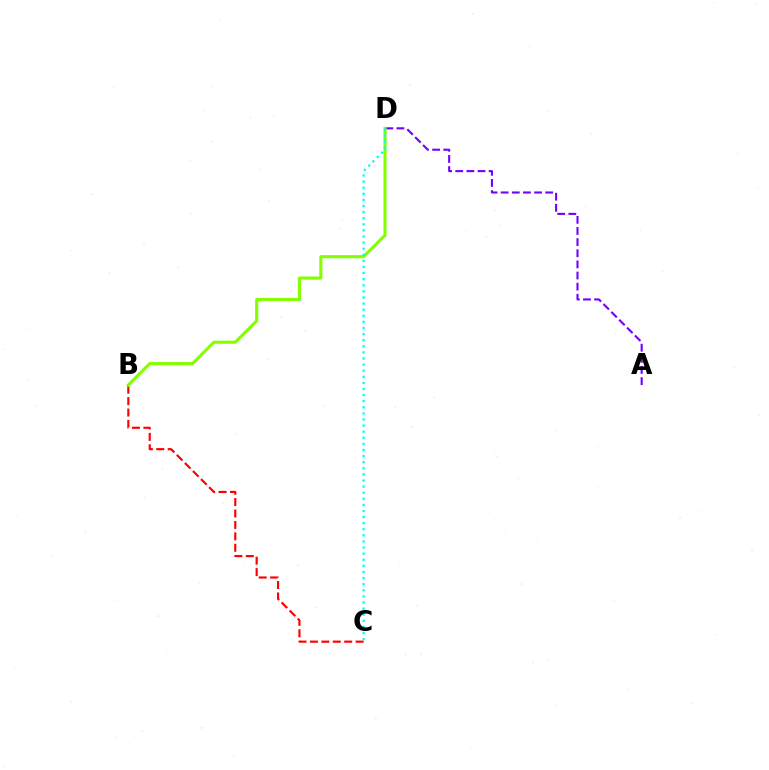{('B', 'C'): [{'color': '#ff0000', 'line_style': 'dashed', 'thickness': 1.55}], ('A', 'D'): [{'color': '#7200ff', 'line_style': 'dashed', 'thickness': 1.51}], ('B', 'D'): [{'color': '#84ff00', 'line_style': 'solid', 'thickness': 2.23}], ('C', 'D'): [{'color': '#00fff6', 'line_style': 'dotted', 'thickness': 1.66}]}